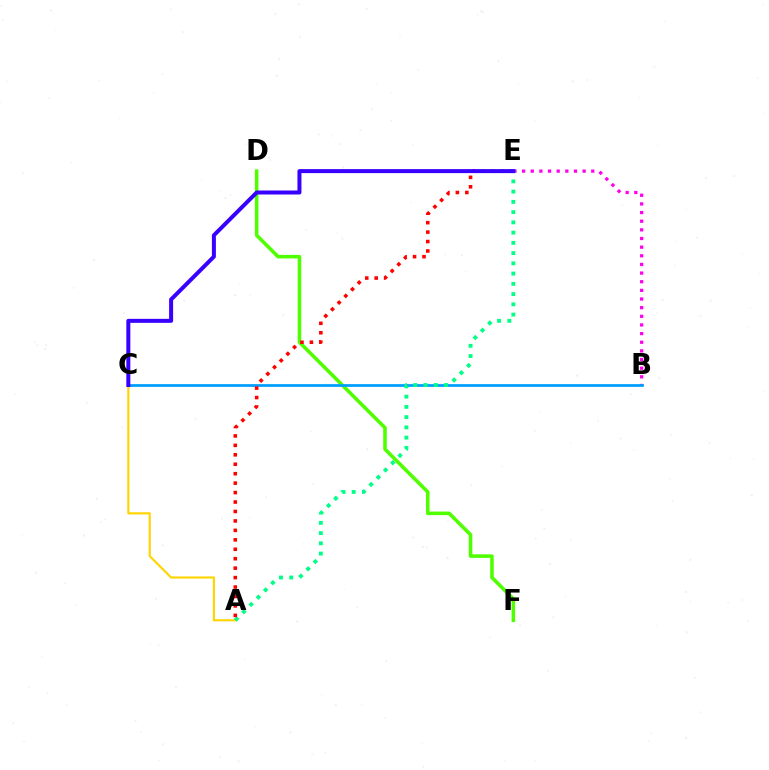{('D', 'F'): [{'color': '#4fff00', 'line_style': 'solid', 'thickness': 2.56}], ('B', 'E'): [{'color': '#ff00ed', 'line_style': 'dotted', 'thickness': 2.35}], ('B', 'C'): [{'color': '#009eff', 'line_style': 'solid', 'thickness': 1.98}], ('A', 'C'): [{'color': '#ffd500', 'line_style': 'solid', 'thickness': 1.55}], ('A', 'E'): [{'color': '#00ff86', 'line_style': 'dotted', 'thickness': 2.78}, {'color': '#ff0000', 'line_style': 'dotted', 'thickness': 2.57}], ('C', 'E'): [{'color': '#3700ff', 'line_style': 'solid', 'thickness': 2.88}]}